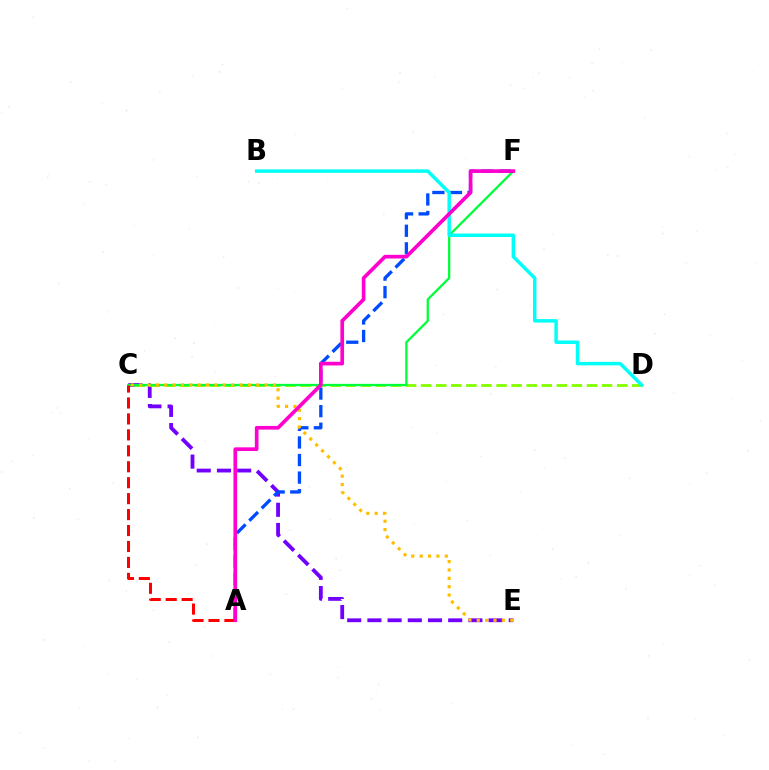{('C', 'E'): [{'color': '#7200ff', 'line_style': 'dashed', 'thickness': 2.74}, {'color': '#ffbd00', 'line_style': 'dotted', 'thickness': 2.27}], ('C', 'D'): [{'color': '#84ff00', 'line_style': 'dashed', 'thickness': 2.05}], ('C', 'F'): [{'color': '#00ff39', 'line_style': 'solid', 'thickness': 1.64}], ('A', 'F'): [{'color': '#004bff', 'line_style': 'dashed', 'thickness': 2.39}, {'color': '#ff00cf', 'line_style': 'solid', 'thickness': 2.64}], ('A', 'C'): [{'color': '#ff0000', 'line_style': 'dashed', 'thickness': 2.17}], ('B', 'D'): [{'color': '#00fff6', 'line_style': 'solid', 'thickness': 2.5}]}